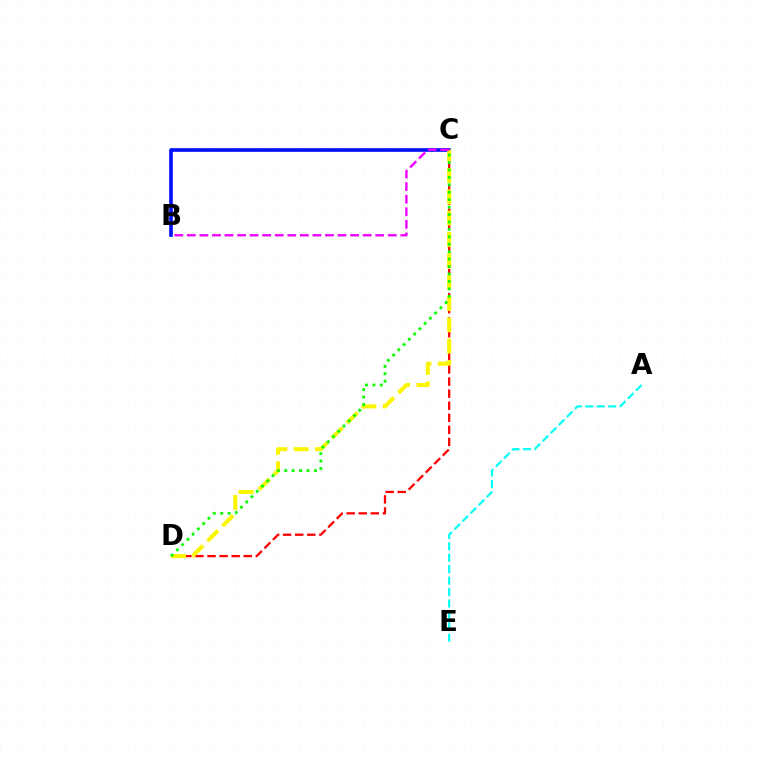{('B', 'C'): [{'color': '#0010ff', 'line_style': 'solid', 'thickness': 2.61}, {'color': '#ee00ff', 'line_style': 'dashed', 'thickness': 1.71}], ('C', 'D'): [{'color': '#ff0000', 'line_style': 'dashed', 'thickness': 1.64}, {'color': '#fcf500', 'line_style': 'dashed', 'thickness': 2.9}, {'color': '#08ff00', 'line_style': 'dotted', 'thickness': 2.02}], ('A', 'E'): [{'color': '#00fff6', 'line_style': 'dashed', 'thickness': 1.55}]}